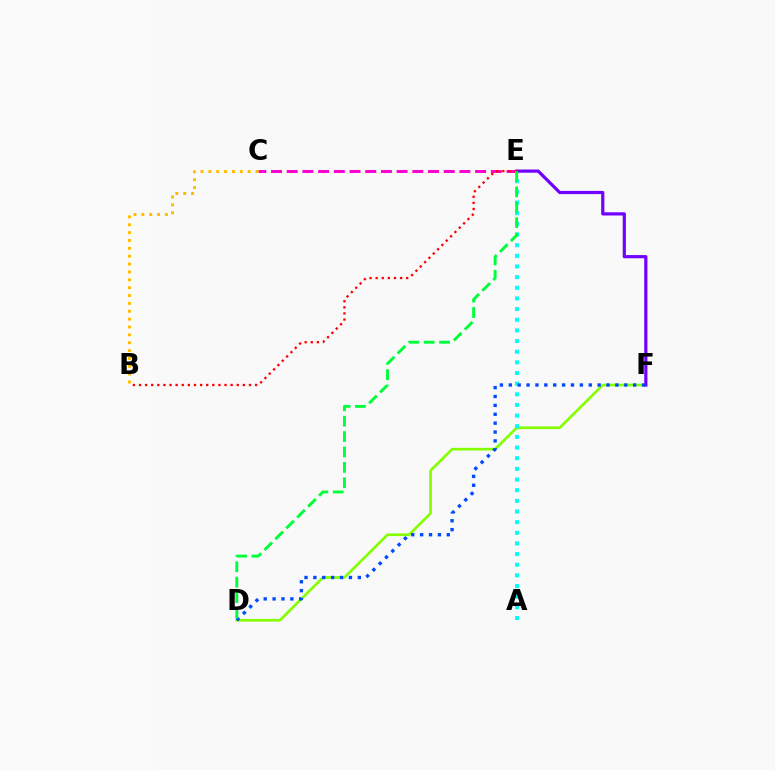{('D', 'F'): [{'color': '#84ff00', 'line_style': 'solid', 'thickness': 1.92}, {'color': '#004bff', 'line_style': 'dotted', 'thickness': 2.41}], ('A', 'E'): [{'color': '#00fff6', 'line_style': 'dotted', 'thickness': 2.89}], ('C', 'E'): [{'color': '#ff00cf', 'line_style': 'dashed', 'thickness': 2.13}], ('E', 'F'): [{'color': '#7200ff', 'line_style': 'solid', 'thickness': 2.3}], ('B', 'C'): [{'color': '#ffbd00', 'line_style': 'dotted', 'thickness': 2.14}], ('B', 'E'): [{'color': '#ff0000', 'line_style': 'dotted', 'thickness': 1.66}], ('D', 'E'): [{'color': '#00ff39', 'line_style': 'dashed', 'thickness': 2.09}]}